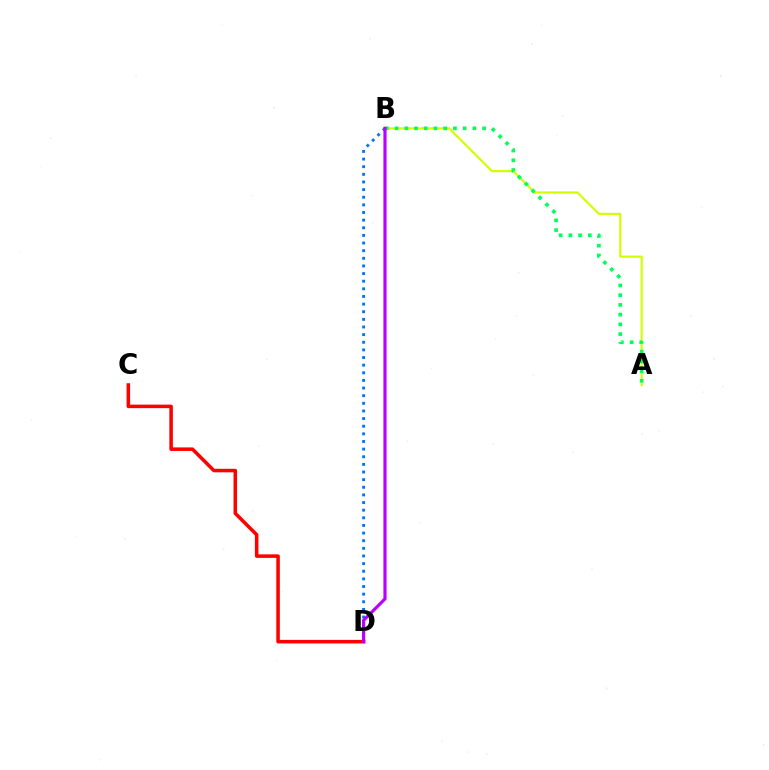{('A', 'B'): [{'color': '#d1ff00', 'line_style': 'solid', 'thickness': 1.55}, {'color': '#00ff5c', 'line_style': 'dotted', 'thickness': 2.64}], ('B', 'D'): [{'color': '#0074ff', 'line_style': 'dotted', 'thickness': 2.07}, {'color': '#b900ff', 'line_style': 'solid', 'thickness': 2.28}], ('C', 'D'): [{'color': '#ff0000', 'line_style': 'solid', 'thickness': 2.54}]}